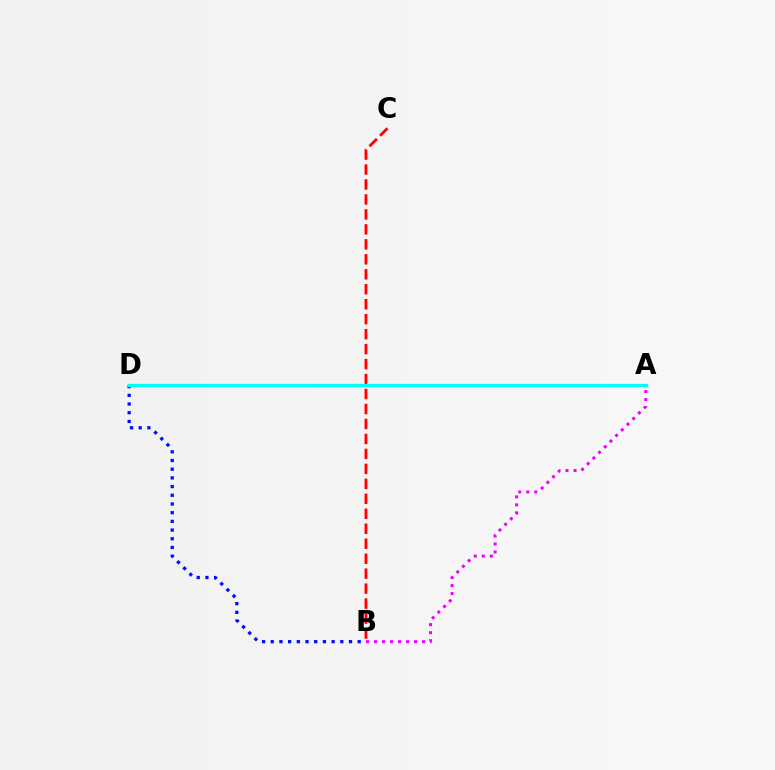{('A', 'D'): [{'color': '#08ff00', 'line_style': 'dotted', 'thickness': 2.21}, {'color': '#fcf500', 'line_style': 'solid', 'thickness': 2.06}, {'color': '#00fff6', 'line_style': 'solid', 'thickness': 2.38}], ('B', 'C'): [{'color': '#ff0000', 'line_style': 'dashed', 'thickness': 2.03}], ('B', 'D'): [{'color': '#0010ff', 'line_style': 'dotted', 'thickness': 2.36}], ('A', 'B'): [{'color': '#ee00ff', 'line_style': 'dotted', 'thickness': 2.18}]}